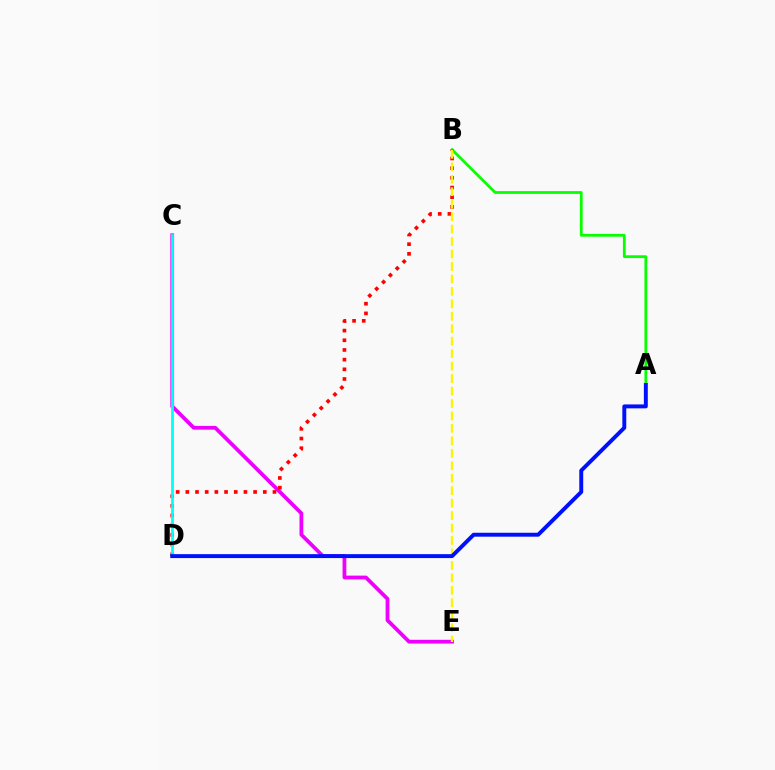{('A', 'B'): [{'color': '#08ff00', 'line_style': 'solid', 'thickness': 2.01}], ('C', 'E'): [{'color': '#ee00ff', 'line_style': 'solid', 'thickness': 2.71}], ('B', 'D'): [{'color': '#ff0000', 'line_style': 'dotted', 'thickness': 2.63}], ('C', 'D'): [{'color': '#00fff6', 'line_style': 'solid', 'thickness': 1.97}], ('B', 'E'): [{'color': '#fcf500', 'line_style': 'dashed', 'thickness': 1.69}], ('A', 'D'): [{'color': '#0010ff', 'line_style': 'solid', 'thickness': 2.83}]}